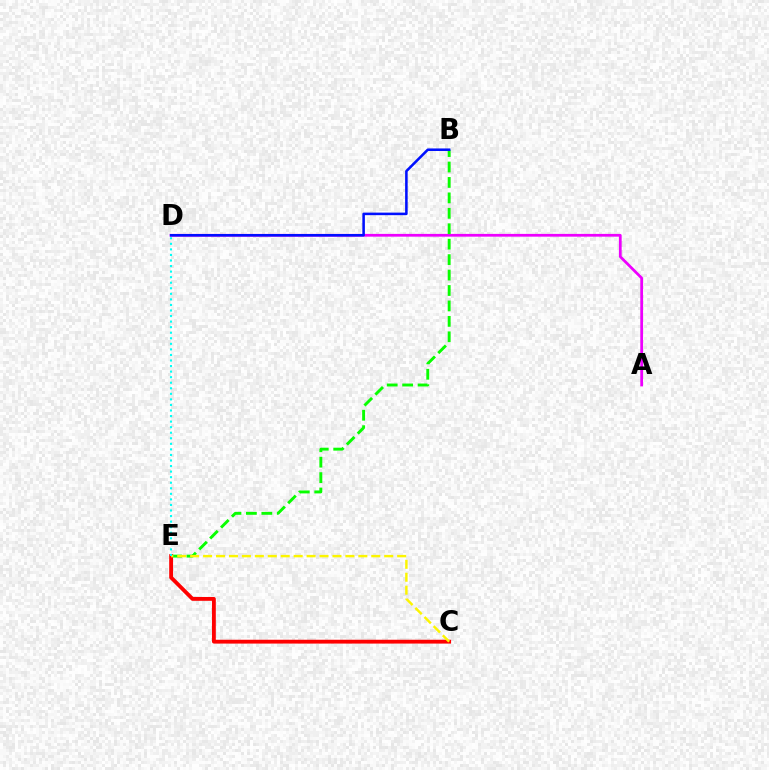{('A', 'D'): [{'color': '#ee00ff', 'line_style': 'solid', 'thickness': 1.99}], ('B', 'E'): [{'color': '#08ff00', 'line_style': 'dashed', 'thickness': 2.1}], ('C', 'E'): [{'color': '#ff0000', 'line_style': 'solid', 'thickness': 2.76}, {'color': '#fcf500', 'line_style': 'dashed', 'thickness': 1.76}], ('B', 'D'): [{'color': '#0010ff', 'line_style': 'solid', 'thickness': 1.84}], ('D', 'E'): [{'color': '#00fff6', 'line_style': 'dotted', 'thickness': 1.51}]}